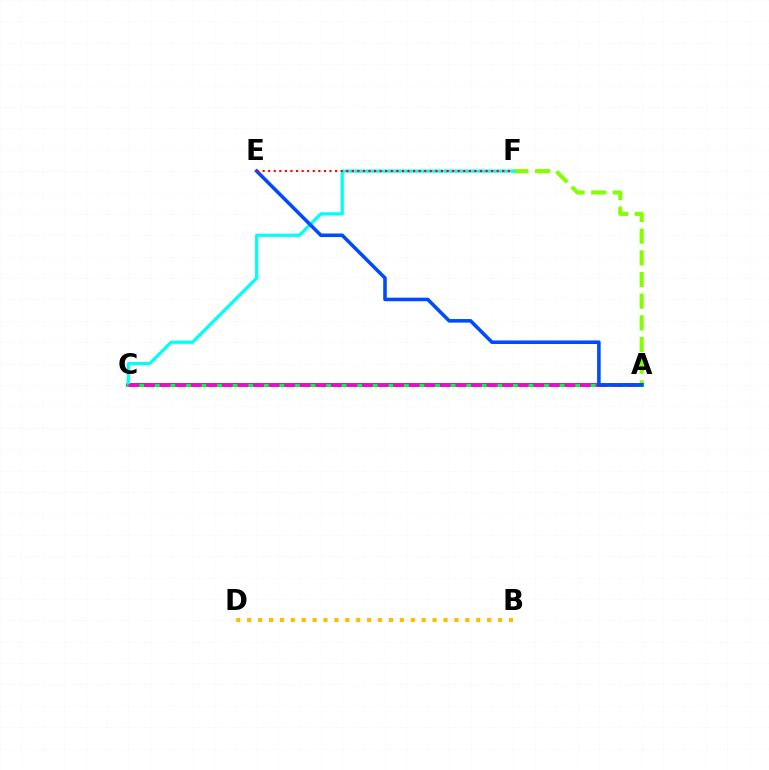{('A', 'F'): [{'color': '#84ff00', 'line_style': 'dashed', 'thickness': 2.94}], ('A', 'C'): [{'color': '#7200ff', 'line_style': 'solid', 'thickness': 2.6}, {'color': '#00ff39', 'line_style': 'solid', 'thickness': 2.17}, {'color': '#ff00cf', 'line_style': 'dashed', 'thickness': 2.12}], ('C', 'F'): [{'color': '#00fff6', 'line_style': 'solid', 'thickness': 2.33}], ('B', 'D'): [{'color': '#ffbd00', 'line_style': 'dotted', 'thickness': 2.96}], ('A', 'E'): [{'color': '#004bff', 'line_style': 'solid', 'thickness': 2.57}], ('E', 'F'): [{'color': '#ff0000', 'line_style': 'dotted', 'thickness': 1.51}]}